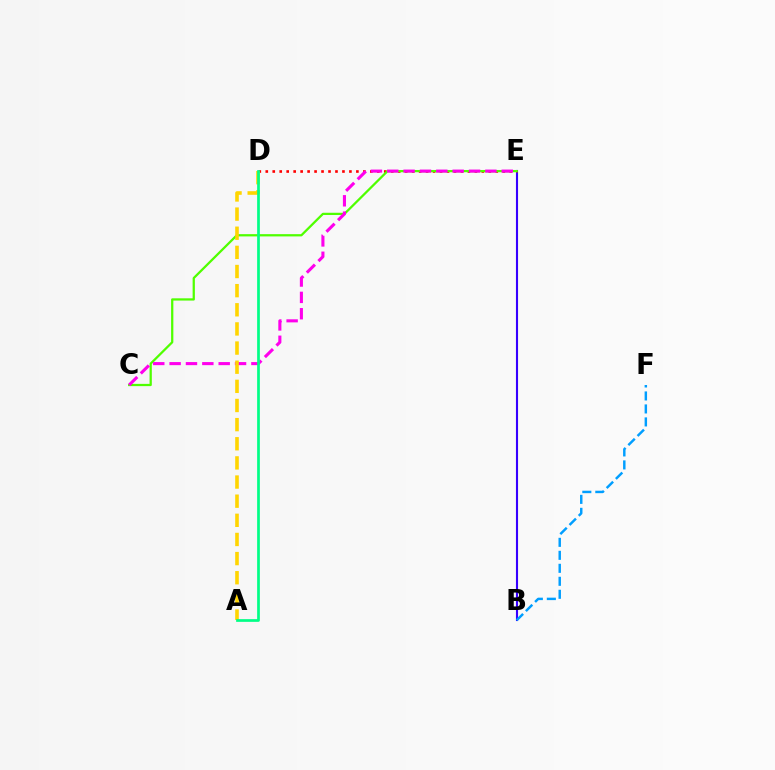{('B', 'E'): [{'color': '#3700ff', 'line_style': 'solid', 'thickness': 1.52}], ('B', 'F'): [{'color': '#009eff', 'line_style': 'dashed', 'thickness': 1.76}], ('D', 'E'): [{'color': '#ff0000', 'line_style': 'dotted', 'thickness': 1.89}], ('C', 'E'): [{'color': '#4fff00', 'line_style': 'solid', 'thickness': 1.62}, {'color': '#ff00ed', 'line_style': 'dashed', 'thickness': 2.22}], ('A', 'D'): [{'color': '#ffd500', 'line_style': 'dashed', 'thickness': 2.6}, {'color': '#00ff86', 'line_style': 'solid', 'thickness': 1.95}]}